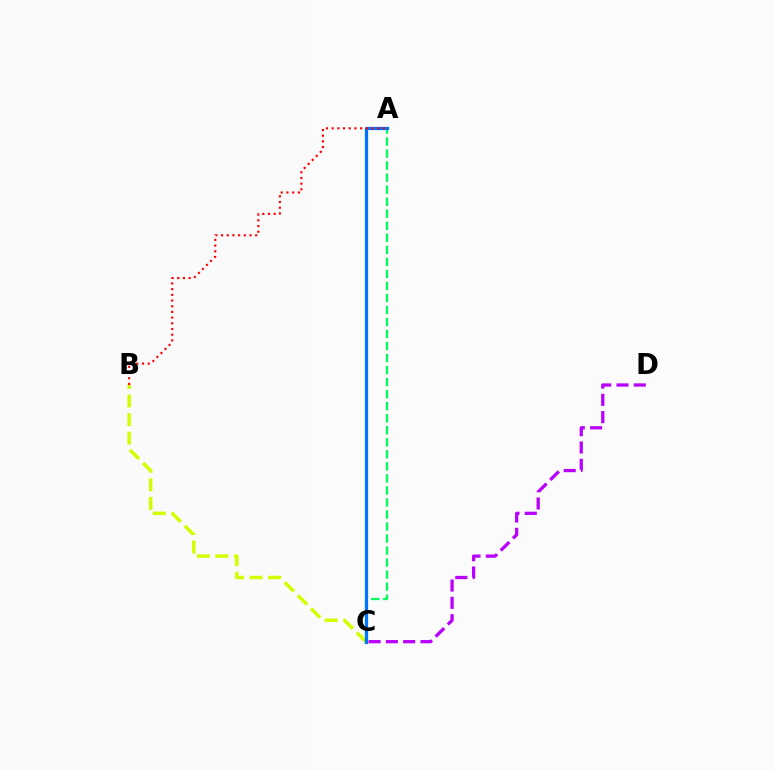{('B', 'C'): [{'color': '#d1ff00', 'line_style': 'dashed', 'thickness': 2.52}], ('C', 'D'): [{'color': '#b900ff', 'line_style': 'dashed', 'thickness': 2.35}], ('A', 'C'): [{'color': '#00ff5c', 'line_style': 'dashed', 'thickness': 1.63}, {'color': '#0074ff', 'line_style': 'solid', 'thickness': 2.32}], ('A', 'B'): [{'color': '#ff0000', 'line_style': 'dotted', 'thickness': 1.55}]}